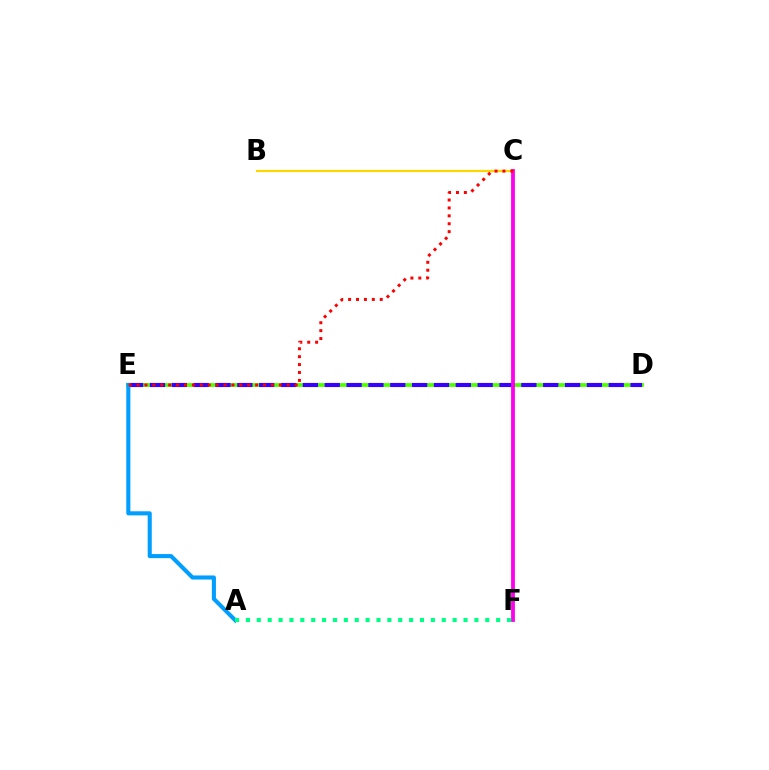{('B', 'C'): [{'color': '#ffd500', 'line_style': 'solid', 'thickness': 1.58}], ('D', 'E'): [{'color': '#4fff00', 'line_style': 'solid', 'thickness': 2.73}, {'color': '#3700ff', 'line_style': 'dashed', 'thickness': 2.97}], ('C', 'F'): [{'color': '#ff00ed', 'line_style': 'solid', 'thickness': 2.74}], ('A', 'E'): [{'color': '#009eff', 'line_style': 'solid', 'thickness': 2.94}], ('C', 'E'): [{'color': '#ff0000', 'line_style': 'dotted', 'thickness': 2.15}], ('A', 'F'): [{'color': '#00ff86', 'line_style': 'dotted', 'thickness': 2.96}]}